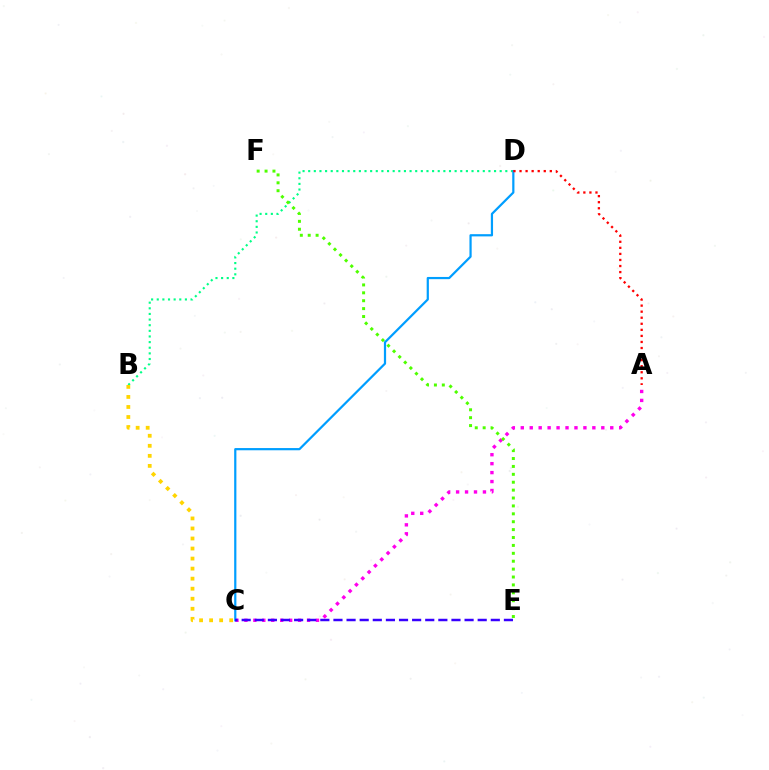{('A', 'C'): [{'color': '#ff00ed', 'line_style': 'dotted', 'thickness': 2.43}], ('B', 'D'): [{'color': '#00ff86', 'line_style': 'dotted', 'thickness': 1.53}], ('C', 'D'): [{'color': '#009eff', 'line_style': 'solid', 'thickness': 1.59}], ('B', 'C'): [{'color': '#ffd500', 'line_style': 'dotted', 'thickness': 2.73}], ('A', 'D'): [{'color': '#ff0000', 'line_style': 'dotted', 'thickness': 1.65}], ('E', 'F'): [{'color': '#4fff00', 'line_style': 'dotted', 'thickness': 2.15}], ('C', 'E'): [{'color': '#3700ff', 'line_style': 'dashed', 'thickness': 1.78}]}